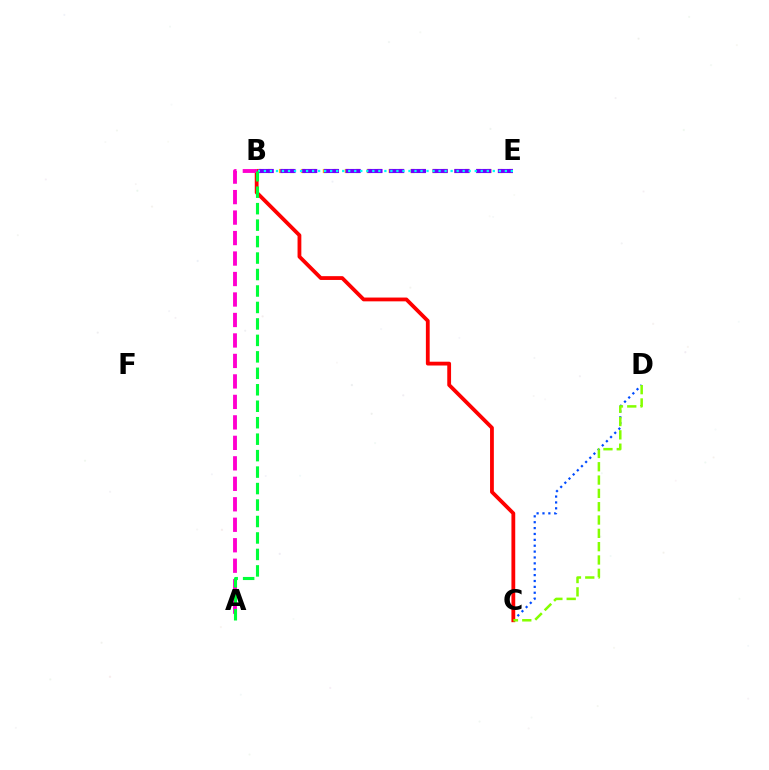{('C', 'D'): [{'color': '#004bff', 'line_style': 'dotted', 'thickness': 1.6}, {'color': '#84ff00', 'line_style': 'dashed', 'thickness': 1.81}], ('B', 'E'): [{'color': '#ffbd00', 'line_style': 'dotted', 'thickness': 2.98}, {'color': '#7200ff', 'line_style': 'dashed', 'thickness': 2.95}, {'color': '#00fff6', 'line_style': 'dotted', 'thickness': 1.64}], ('B', 'C'): [{'color': '#ff0000', 'line_style': 'solid', 'thickness': 2.74}], ('A', 'B'): [{'color': '#ff00cf', 'line_style': 'dashed', 'thickness': 2.78}, {'color': '#00ff39', 'line_style': 'dashed', 'thickness': 2.24}]}